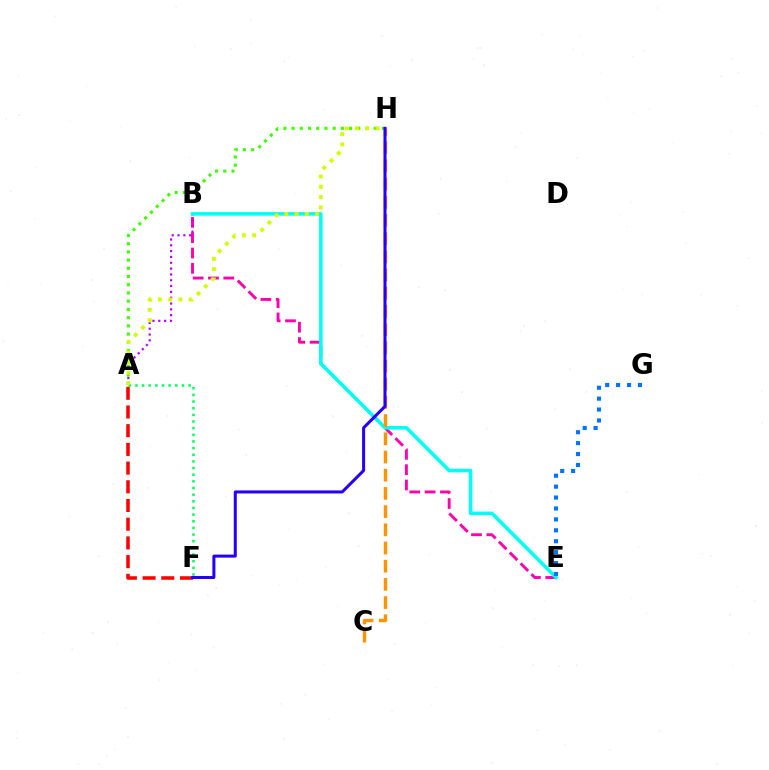{('B', 'E'): [{'color': '#ff00ac', 'line_style': 'dashed', 'thickness': 2.08}, {'color': '#00fff6', 'line_style': 'solid', 'thickness': 2.56}], ('A', 'B'): [{'color': '#b900ff', 'line_style': 'dotted', 'thickness': 1.58}], ('A', 'H'): [{'color': '#3dff00', 'line_style': 'dotted', 'thickness': 2.23}, {'color': '#d1ff00', 'line_style': 'dotted', 'thickness': 2.79}], ('C', 'H'): [{'color': '#ff9400', 'line_style': 'dashed', 'thickness': 2.47}], ('A', 'F'): [{'color': '#ff0000', 'line_style': 'dashed', 'thickness': 2.54}, {'color': '#00ff5c', 'line_style': 'dotted', 'thickness': 1.81}], ('F', 'H'): [{'color': '#2500ff', 'line_style': 'solid', 'thickness': 2.18}], ('E', 'G'): [{'color': '#0074ff', 'line_style': 'dotted', 'thickness': 2.97}]}